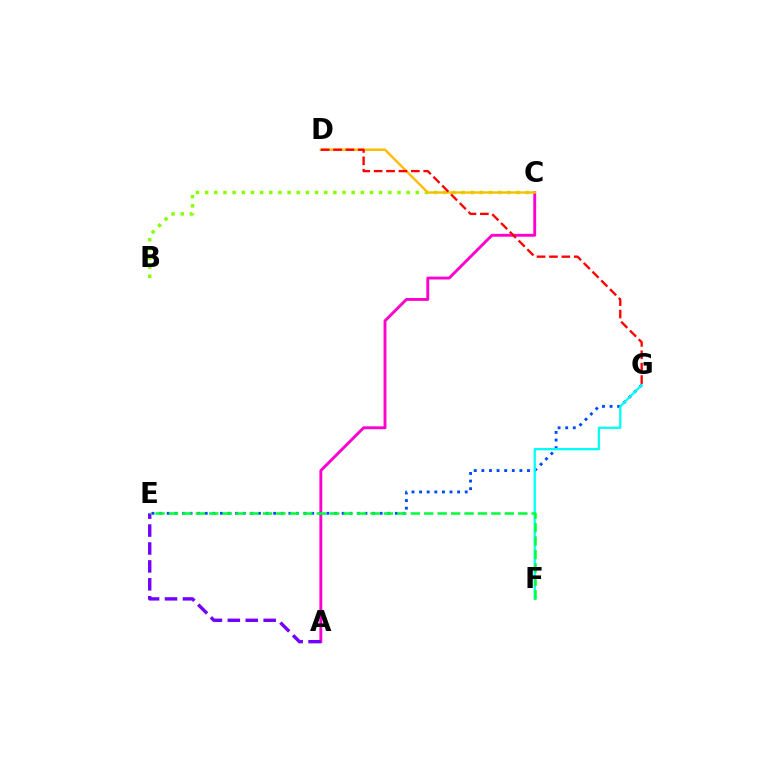{('A', 'C'): [{'color': '#ff00cf', 'line_style': 'solid', 'thickness': 2.08}], ('E', 'G'): [{'color': '#004bff', 'line_style': 'dotted', 'thickness': 2.07}], ('B', 'C'): [{'color': '#84ff00', 'line_style': 'dotted', 'thickness': 2.49}], ('C', 'D'): [{'color': '#ffbd00', 'line_style': 'solid', 'thickness': 1.74}], ('F', 'G'): [{'color': '#00fff6', 'line_style': 'solid', 'thickness': 1.63}], ('D', 'G'): [{'color': '#ff0000', 'line_style': 'dashed', 'thickness': 1.68}], ('A', 'E'): [{'color': '#7200ff', 'line_style': 'dashed', 'thickness': 2.43}], ('E', 'F'): [{'color': '#00ff39', 'line_style': 'dashed', 'thickness': 1.82}]}